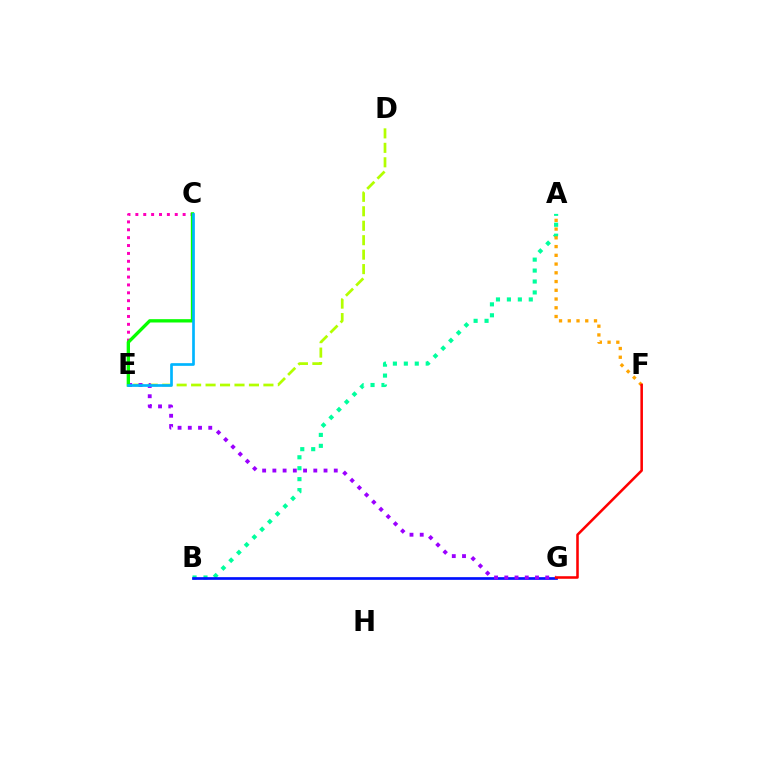{('D', 'E'): [{'color': '#b3ff00', 'line_style': 'dashed', 'thickness': 1.96}], ('A', 'B'): [{'color': '#00ff9d', 'line_style': 'dotted', 'thickness': 2.97}], ('B', 'G'): [{'color': '#0010ff', 'line_style': 'solid', 'thickness': 1.93}], ('A', 'F'): [{'color': '#ffa500', 'line_style': 'dotted', 'thickness': 2.38}], ('C', 'E'): [{'color': '#ff00bd', 'line_style': 'dotted', 'thickness': 2.14}, {'color': '#08ff00', 'line_style': 'solid', 'thickness': 2.39}, {'color': '#00b5ff', 'line_style': 'solid', 'thickness': 1.94}], ('E', 'G'): [{'color': '#9b00ff', 'line_style': 'dotted', 'thickness': 2.78}], ('F', 'G'): [{'color': '#ff0000', 'line_style': 'solid', 'thickness': 1.84}]}